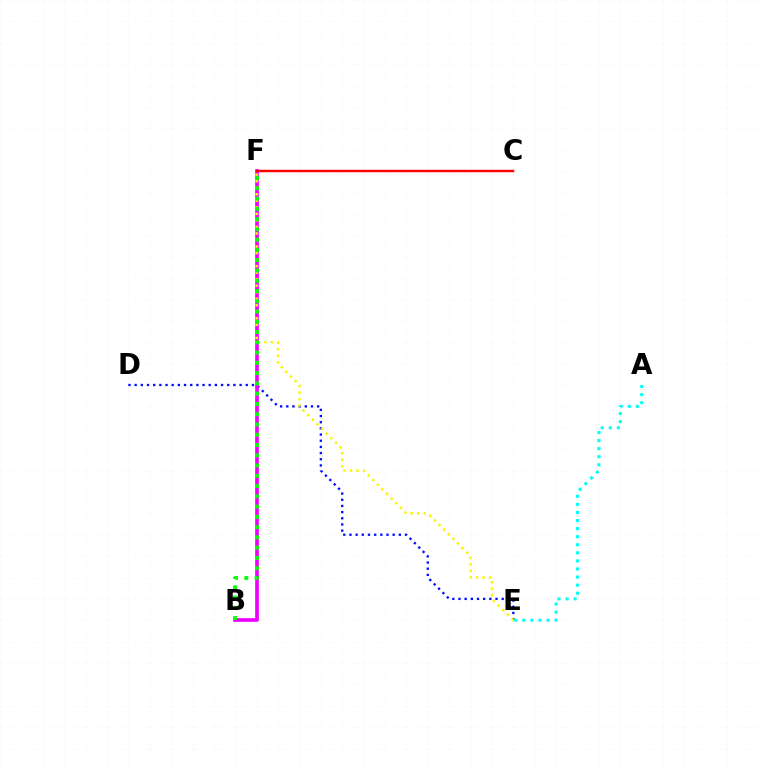{('D', 'E'): [{'color': '#0010ff', 'line_style': 'dotted', 'thickness': 1.68}], ('A', 'E'): [{'color': '#00fff6', 'line_style': 'dotted', 'thickness': 2.19}], ('B', 'F'): [{'color': '#ee00ff', 'line_style': 'solid', 'thickness': 2.64}, {'color': '#08ff00', 'line_style': 'dotted', 'thickness': 2.79}], ('E', 'F'): [{'color': '#fcf500', 'line_style': 'dotted', 'thickness': 1.77}], ('C', 'F'): [{'color': '#ff0000', 'line_style': 'solid', 'thickness': 1.75}]}